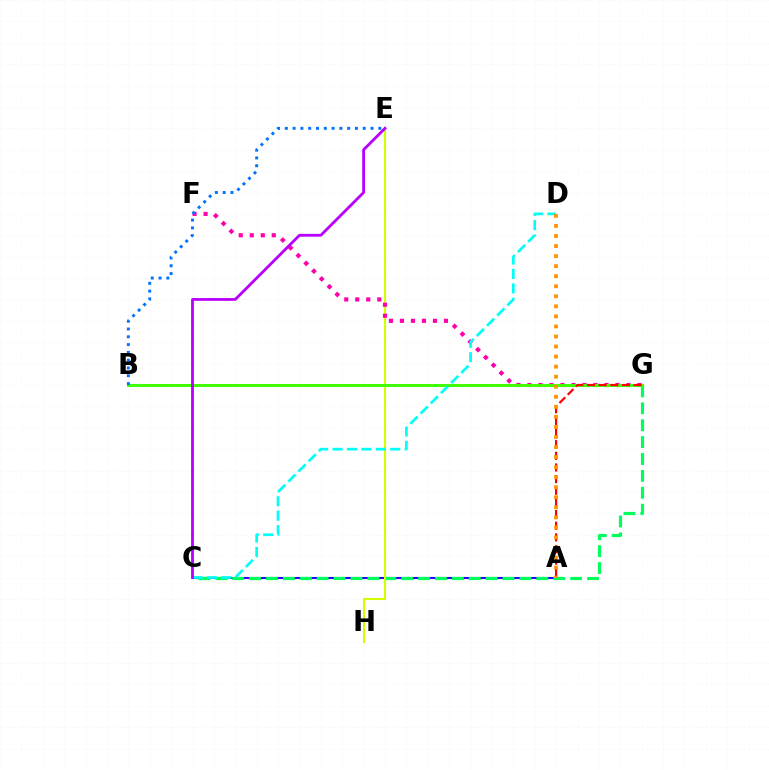{('A', 'C'): [{'color': '#2500ff', 'line_style': 'solid', 'thickness': 1.5}], ('C', 'G'): [{'color': '#00ff5c', 'line_style': 'dashed', 'thickness': 2.3}], ('E', 'H'): [{'color': '#d1ff00', 'line_style': 'solid', 'thickness': 1.51}], ('F', 'G'): [{'color': '#ff00ac', 'line_style': 'dotted', 'thickness': 2.99}], ('B', 'G'): [{'color': '#3dff00', 'line_style': 'solid', 'thickness': 2.11}], ('A', 'G'): [{'color': '#ff0000', 'line_style': 'dashed', 'thickness': 1.58}], ('C', 'D'): [{'color': '#00fff6', 'line_style': 'dashed', 'thickness': 1.96}], ('B', 'E'): [{'color': '#0074ff', 'line_style': 'dotted', 'thickness': 2.12}], ('A', 'D'): [{'color': '#ff9400', 'line_style': 'dotted', 'thickness': 2.73}], ('C', 'E'): [{'color': '#b900ff', 'line_style': 'solid', 'thickness': 2.02}]}